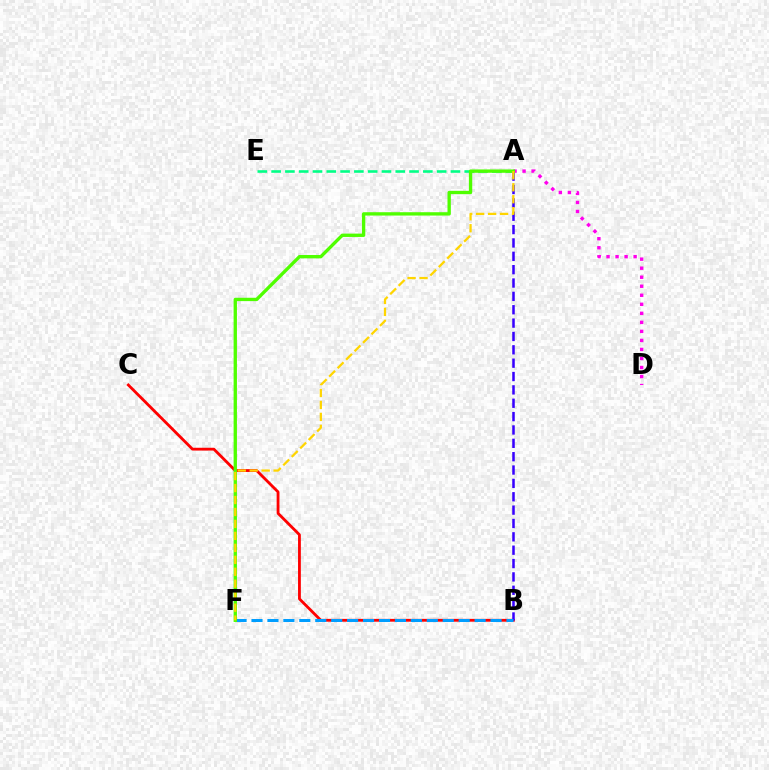{('B', 'C'): [{'color': '#ff0000', 'line_style': 'solid', 'thickness': 2.02}], ('A', 'D'): [{'color': '#ff00ed', 'line_style': 'dotted', 'thickness': 2.45}], ('A', 'E'): [{'color': '#00ff86', 'line_style': 'dashed', 'thickness': 1.87}], ('A', 'B'): [{'color': '#3700ff', 'line_style': 'dashed', 'thickness': 1.81}], ('B', 'F'): [{'color': '#009eff', 'line_style': 'dashed', 'thickness': 2.17}], ('A', 'F'): [{'color': '#4fff00', 'line_style': 'solid', 'thickness': 2.41}, {'color': '#ffd500', 'line_style': 'dashed', 'thickness': 1.63}]}